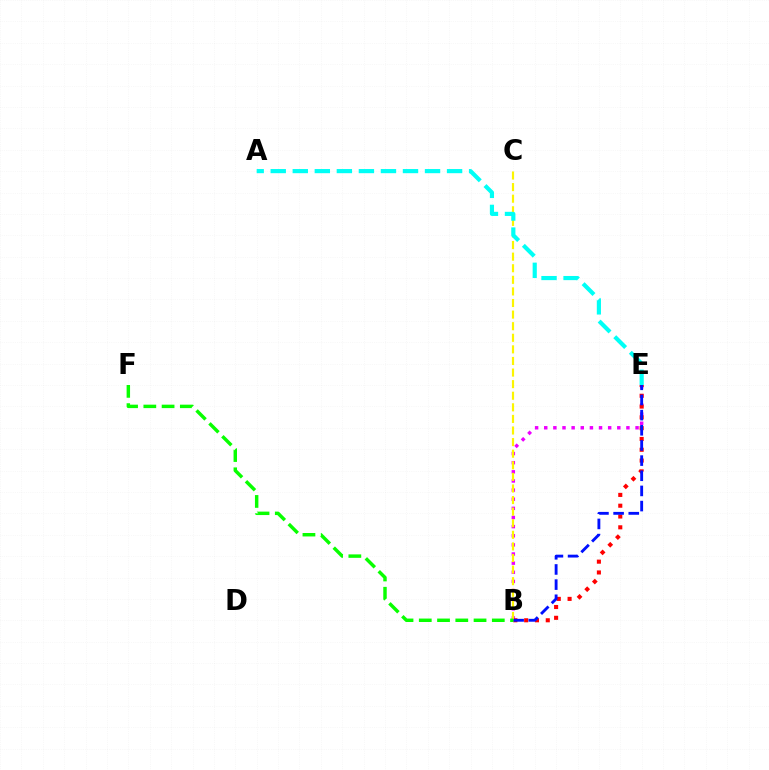{('B', 'E'): [{'color': '#ee00ff', 'line_style': 'dotted', 'thickness': 2.48}, {'color': '#ff0000', 'line_style': 'dotted', 'thickness': 2.93}, {'color': '#0010ff', 'line_style': 'dashed', 'thickness': 2.06}], ('B', 'C'): [{'color': '#fcf500', 'line_style': 'dashed', 'thickness': 1.57}], ('B', 'F'): [{'color': '#08ff00', 'line_style': 'dashed', 'thickness': 2.48}], ('A', 'E'): [{'color': '#00fff6', 'line_style': 'dashed', 'thickness': 2.99}]}